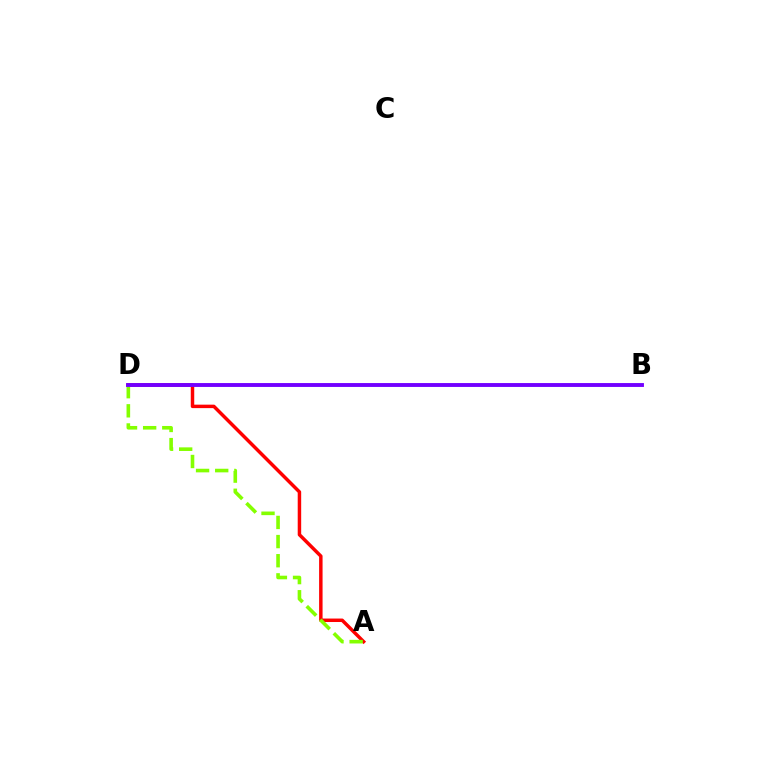{('B', 'D'): [{'color': '#00fff6', 'line_style': 'dashed', 'thickness': 1.62}, {'color': '#7200ff', 'line_style': 'solid', 'thickness': 2.79}], ('A', 'D'): [{'color': '#ff0000', 'line_style': 'solid', 'thickness': 2.5}, {'color': '#84ff00', 'line_style': 'dashed', 'thickness': 2.6}]}